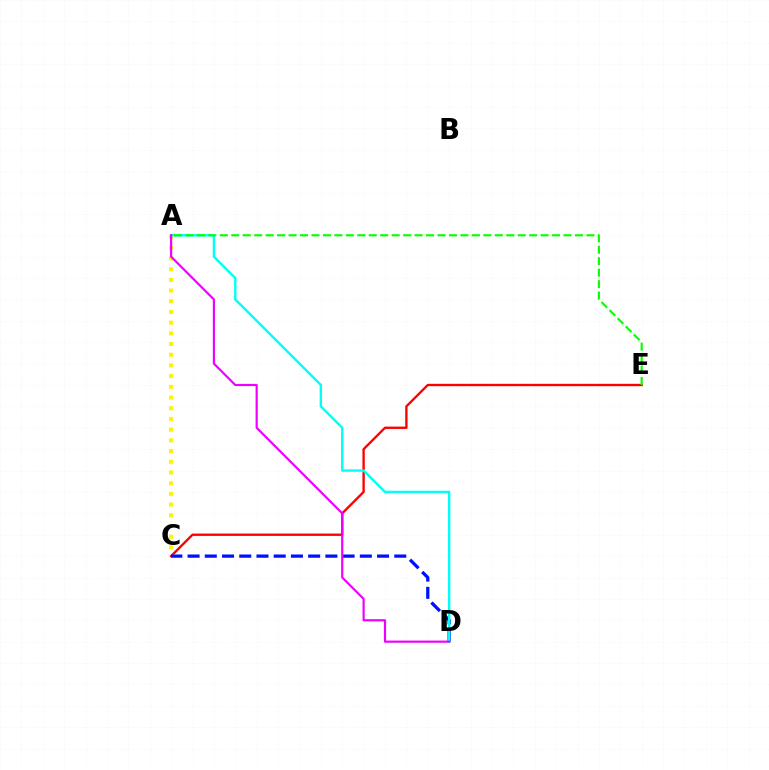{('A', 'C'): [{'color': '#fcf500', 'line_style': 'dotted', 'thickness': 2.91}], ('C', 'E'): [{'color': '#ff0000', 'line_style': 'solid', 'thickness': 1.69}], ('C', 'D'): [{'color': '#0010ff', 'line_style': 'dashed', 'thickness': 2.34}], ('A', 'D'): [{'color': '#00fff6', 'line_style': 'solid', 'thickness': 1.72}, {'color': '#ee00ff', 'line_style': 'solid', 'thickness': 1.56}], ('A', 'E'): [{'color': '#08ff00', 'line_style': 'dashed', 'thickness': 1.56}]}